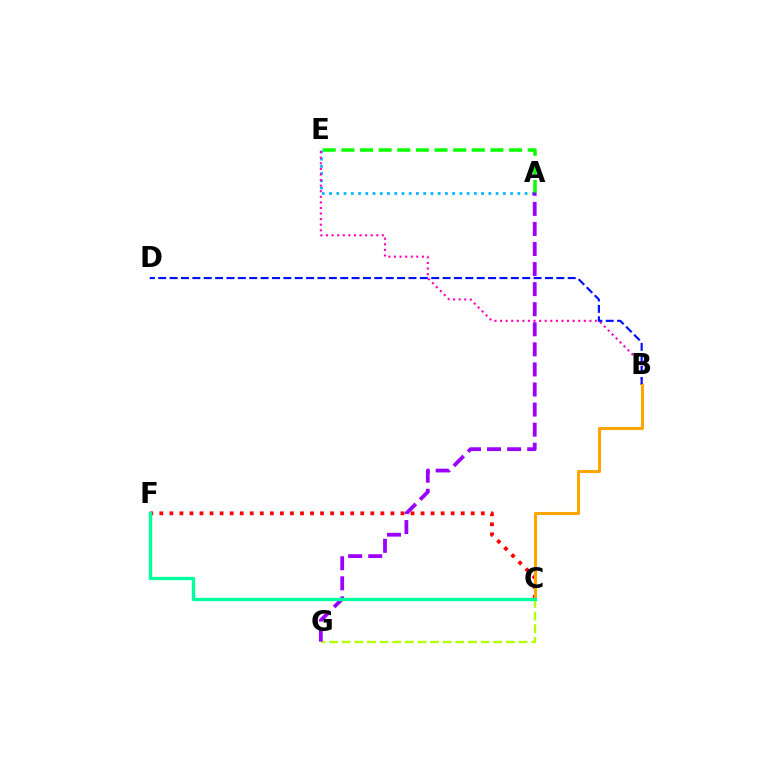{('C', 'F'): [{'color': '#ff0000', 'line_style': 'dotted', 'thickness': 2.73}, {'color': '#00ff9d', 'line_style': 'solid', 'thickness': 2.38}], ('A', 'E'): [{'color': '#00b5ff', 'line_style': 'dotted', 'thickness': 1.97}, {'color': '#08ff00', 'line_style': 'dashed', 'thickness': 2.53}], ('B', 'E'): [{'color': '#ff00bd', 'line_style': 'dotted', 'thickness': 1.52}], ('B', 'D'): [{'color': '#0010ff', 'line_style': 'dashed', 'thickness': 1.55}], ('C', 'G'): [{'color': '#b3ff00', 'line_style': 'dashed', 'thickness': 1.72}], ('B', 'C'): [{'color': '#ffa500', 'line_style': 'solid', 'thickness': 2.2}], ('A', 'G'): [{'color': '#9b00ff', 'line_style': 'dashed', 'thickness': 2.73}]}